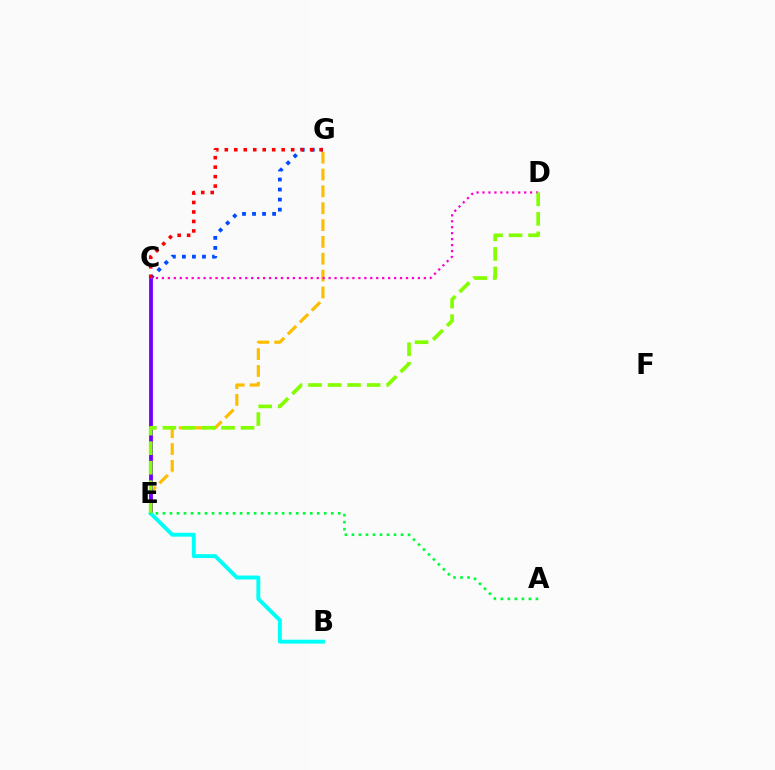{('E', 'G'): [{'color': '#ffbd00', 'line_style': 'dashed', 'thickness': 2.29}], ('C', 'G'): [{'color': '#004bff', 'line_style': 'dotted', 'thickness': 2.73}, {'color': '#ff0000', 'line_style': 'dotted', 'thickness': 2.58}], ('C', 'E'): [{'color': '#7200ff', 'line_style': 'solid', 'thickness': 2.75}], ('C', 'D'): [{'color': '#ff00cf', 'line_style': 'dotted', 'thickness': 1.62}], ('B', 'E'): [{'color': '#00fff6', 'line_style': 'solid', 'thickness': 2.81}], ('D', 'E'): [{'color': '#84ff00', 'line_style': 'dashed', 'thickness': 2.65}], ('A', 'E'): [{'color': '#00ff39', 'line_style': 'dotted', 'thickness': 1.91}]}